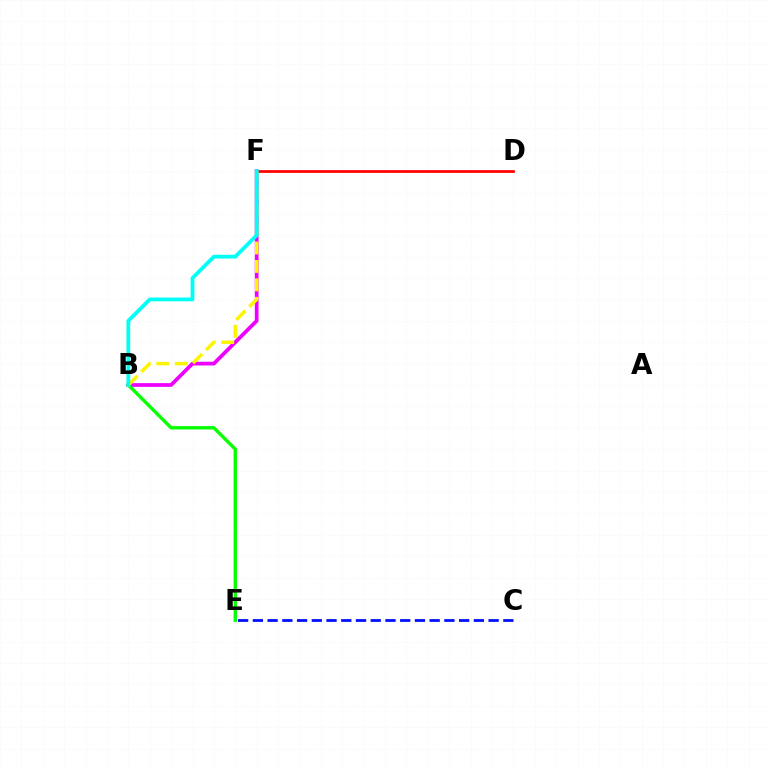{('C', 'E'): [{'color': '#0010ff', 'line_style': 'dashed', 'thickness': 2.0}], ('B', 'F'): [{'color': '#ee00ff', 'line_style': 'solid', 'thickness': 2.7}, {'color': '#fcf500', 'line_style': 'dashed', 'thickness': 2.51}, {'color': '#00fff6', 'line_style': 'solid', 'thickness': 2.73}], ('B', 'E'): [{'color': '#08ff00', 'line_style': 'solid', 'thickness': 2.42}], ('D', 'F'): [{'color': '#ff0000', 'line_style': 'solid', 'thickness': 1.97}]}